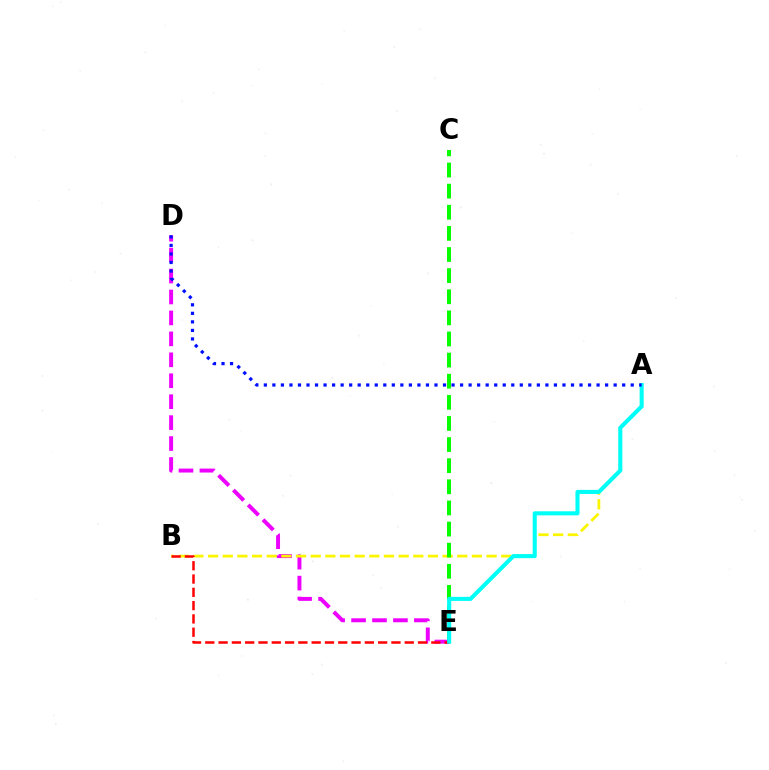{('D', 'E'): [{'color': '#ee00ff', 'line_style': 'dashed', 'thickness': 2.84}], ('A', 'B'): [{'color': '#fcf500', 'line_style': 'dashed', 'thickness': 1.99}], ('C', 'E'): [{'color': '#08ff00', 'line_style': 'dashed', 'thickness': 2.87}], ('B', 'E'): [{'color': '#ff0000', 'line_style': 'dashed', 'thickness': 1.81}], ('A', 'E'): [{'color': '#00fff6', 'line_style': 'solid', 'thickness': 2.94}], ('A', 'D'): [{'color': '#0010ff', 'line_style': 'dotted', 'thickness': 2.32}]}